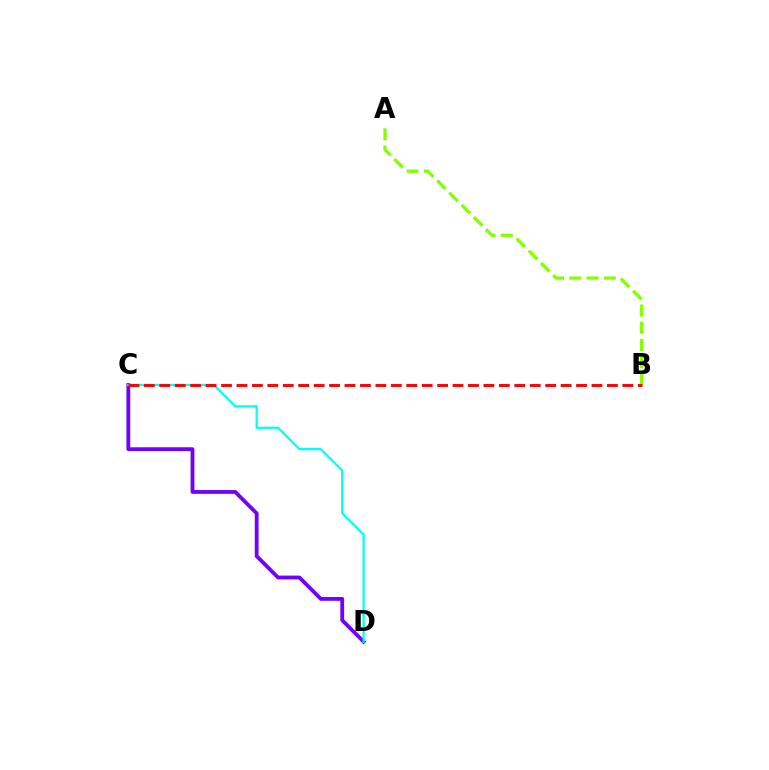{('A', 'B'): [{'color': '#84ff00', 'line_style': 'dashed', 'thickness': 2.34}], ('C', 'D'): [{'color': '#7200ff', 'line_style': 'solid', 'thickness': 2.74}, {'color': '#00fff6', 'line_style': 'solid', 'thickness': 1.62}], ('B', 'C'): [{'color': '#ff0000', 'line_style': 'dashed', 'thickness': 2.1}]}